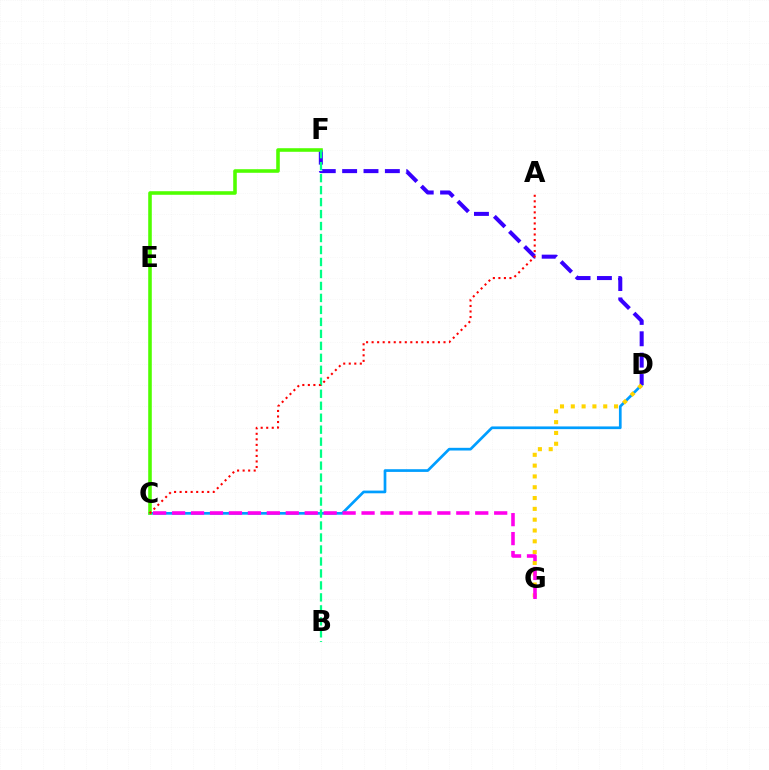{('C', 'D'): [{'color': '#009eff', 'line_style': 'solid', 'thickness': 1.94}], ('D', 'F'): [{'color': '#3700ff', 'line_style': 'dashed', 'thickness': 2.9}], ('C', 'F'): [{'color': '#4fff00', 'line_style': 'solid', 'thickness': 2.58}], ('D', 'G'): [{'color': '#ffd500', 'line_style': 'dotted', 'thickness': 2.94}], ('C', 'G'): [{'color': '#ff00ed', 'line_style': 'dashed', 'thickness': 2.57}], ('B', 'F'): [{'color': '#00ff86', 'line_style': 'dashed', 'thickness': 1.63}], ('A', 'C'): [{'color': '#ff0000', 'line_style': 'dotted', 'thickness': 1.5}]}